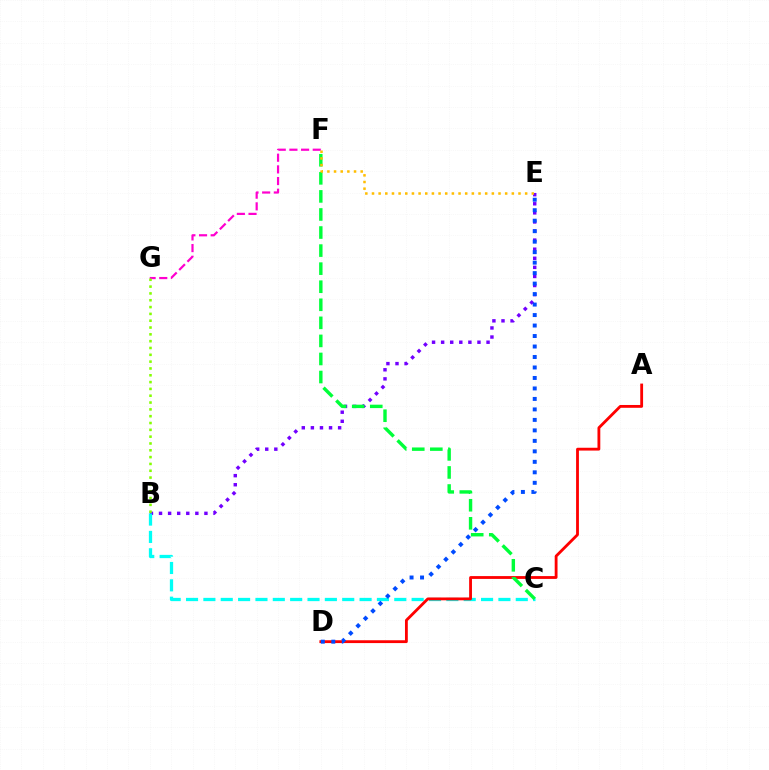{('B', 'E'): [{'color': '#7200ff', 'line_style': 'dotted', 'thickness': 2.47}], ('B', 'C'): [{'color': '#00fff6', 'line_style': 'dashed', 'thickness': 2.36}], ('F', 'G'): [{'color': '#ff00cf', 'line_style': 'dashed', 'thickness': 1.59}], ('B', 'G'): [{'color': '#84ff00', 'line_style': 'dotted', 'thickness': 1.85}], ('A', 'D'): [{'color': '#ff0000', 'line_style': 'solid', 'thickness': 2.03}], ('C', 'F'): [{'color': '#00ff39', 'line_style': 'dashed', 'thickness': 2.45}], ('E', 'F'): [{'color': '#ffbd00', 'line_style': 'dotted', 'thickness': 1.81}], ('D', 'E'): [{'color': '#004bff', 'line_style': 'dotted', 'thickness': 2.85}]}